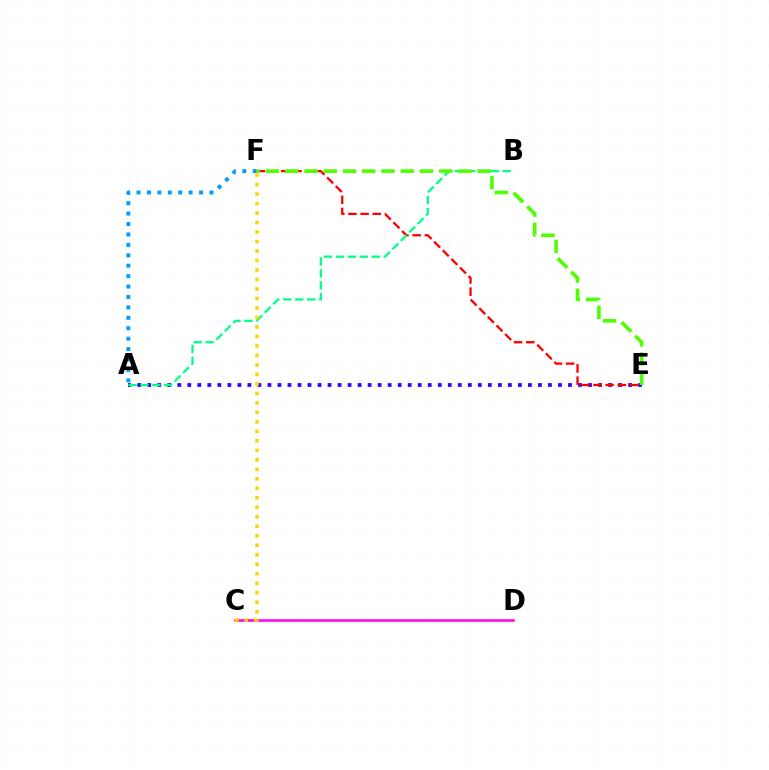{('A', 'E'): [{'color': '#3700ff', 'line_style': 'dotted', 'thickness': 2.72}], ('E', 'F'): [{'color': '#ff0000', 'line_style': 'dashed', 'thickness': 1.65}, {'color': '#4fff00', 'line_style': 'dashed', 'thickness': 2.61}], ('C', 'D'): [{'color': '#ff00ed', 'line_style': 'solid', 'thickness': 1.82}], ('A', 'B'): [{'color': '#00ff86', 'line_style': 'dashed', 'thickness': 1.62}], ('C', 'F'): [{'color': '#ffd500', 'line_style': 'dotted', 'thickness': 2.58}], ('A', 'F'): [{'color': '#009eff', 'line_style': 'dotted', 'thickness': 2.83}]}